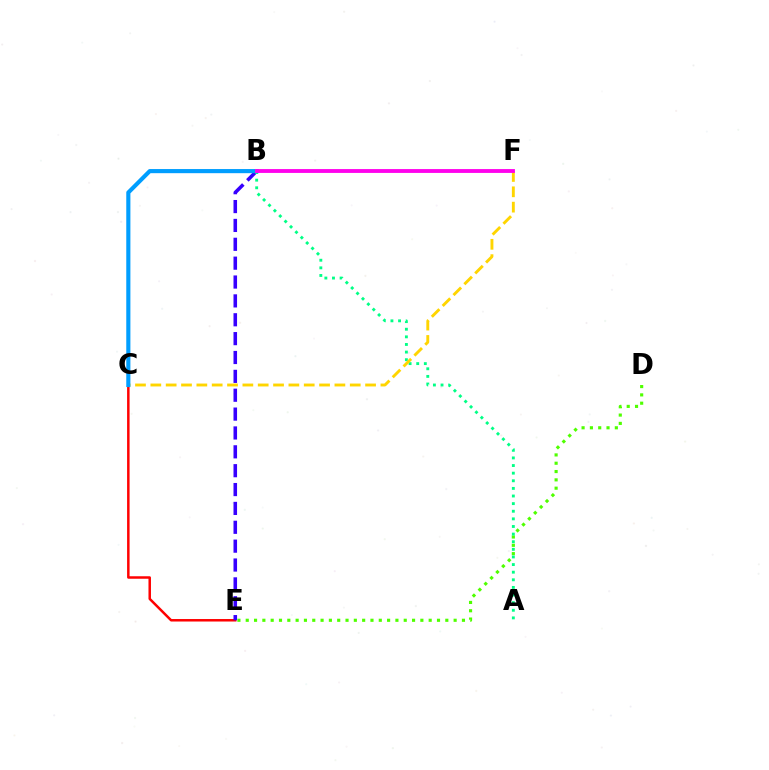{('D', 'E'): [{'color': '#4fff00', 'line_style': 'dotted', 'thickness': 2.26}], ('C', 'E'): [{'color': '#ff0000', 'line_style': 'solid', 'thickness': 1.79}], ('B', 'E'): [{'color': '#3700ff', 'line_style': 'dashed', 'thickness': 2.56}], ('A', 'B'): [{'color': '#00ff86', 'line_style': 'dotted', 'thickness': 2.07}], ('C', 'F'): [{'color': '#ffd500', 'line_style': 'dashed', 'thickness': 2.08}], ('B', 'C'): [{'color': '#009eff', 'line_style': 'solid', 'thickness': 2.97}], ('B', 'F'): [{'color': '#ff00ed', 'line_style': 'solid', 'thickness': 2.77}]}